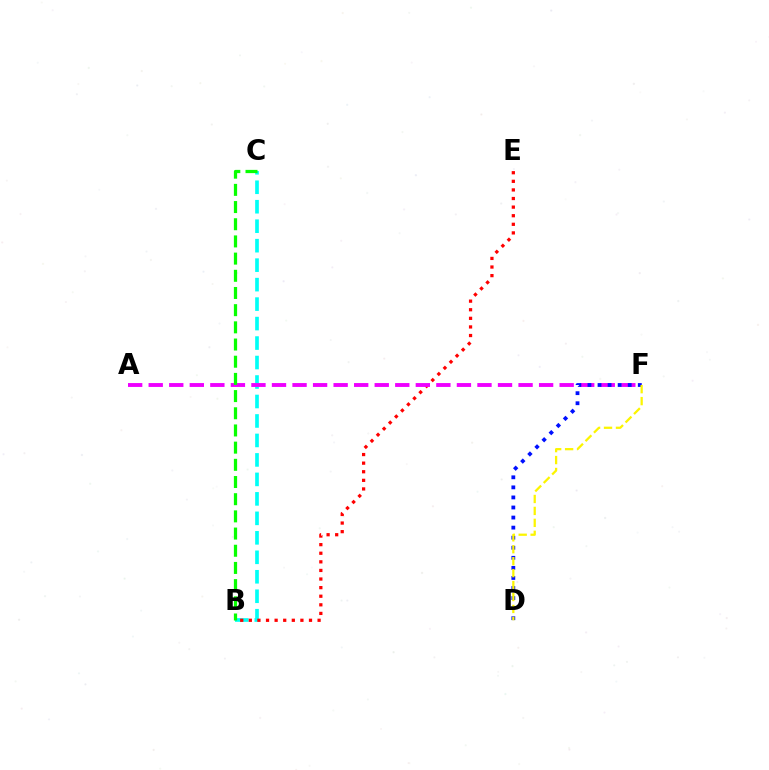{('B', 'C'): [{'color': '#00fff6', 'line_style': 'dashed', 'thickness': 2.65}, {'color': '#08ff00', 'line_style': 'dashed', 'thickness': 2.33}], ('B', 'E'): [{'color': '#ff0000', 'line_style': 'dotted', 'thickness': 2.34}], ('A', 'F'): [{'color': '#ee00ff', 'line_style': 'dashed', 'thickness': 2.79}], ('D', 'F'): [{'color': '#0010ff', 'line_style': 'dotted', 'thickness': 2.73}, {'color': '#fcf500', 'line_style': 'dashed', 'thickness': 1.62}]}